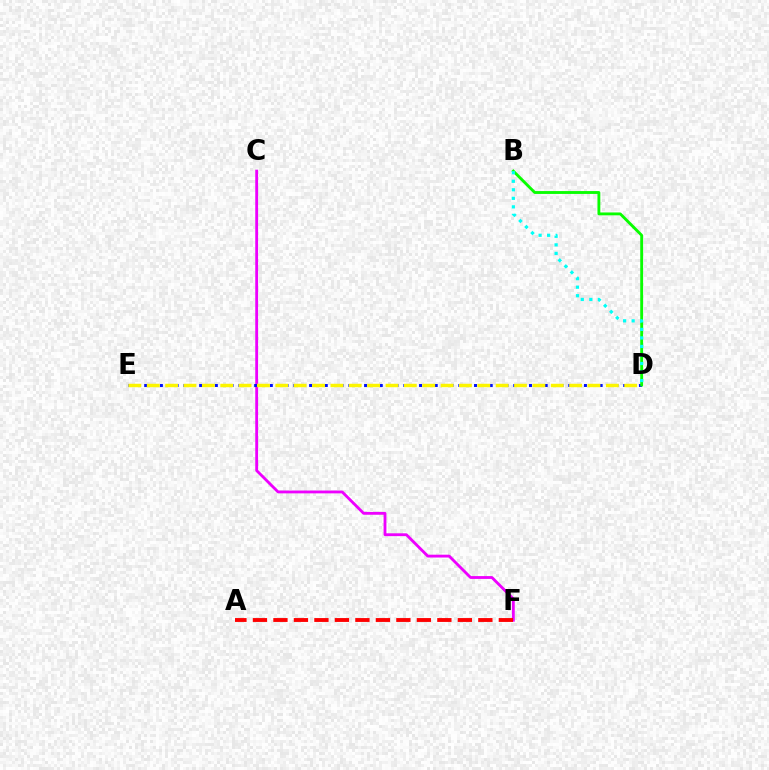{('C', 'F'): [{'color': '#ee00ff', 'line_style': 'solid', 'thickness': 2.04}], ('D', 'E'): [{'color': '#0010ff', 'line_style': 'dotted', 'thickness': 2.13}, {'color': '#fcf500', 'line_style': 'dashed', 'thickness': 2.49}], ('B', 'D'): [{'color': '#08ff00', 'line_style': 'solid', 'thickness': 2.06}, {'color': '#00fff6', 'line_style': 'dotted', 'thickness': 2.32}], ('A', 'F'): [{'color': '#ff0000', 'line_style': 'dashed', 'thickness': 2.78}]}